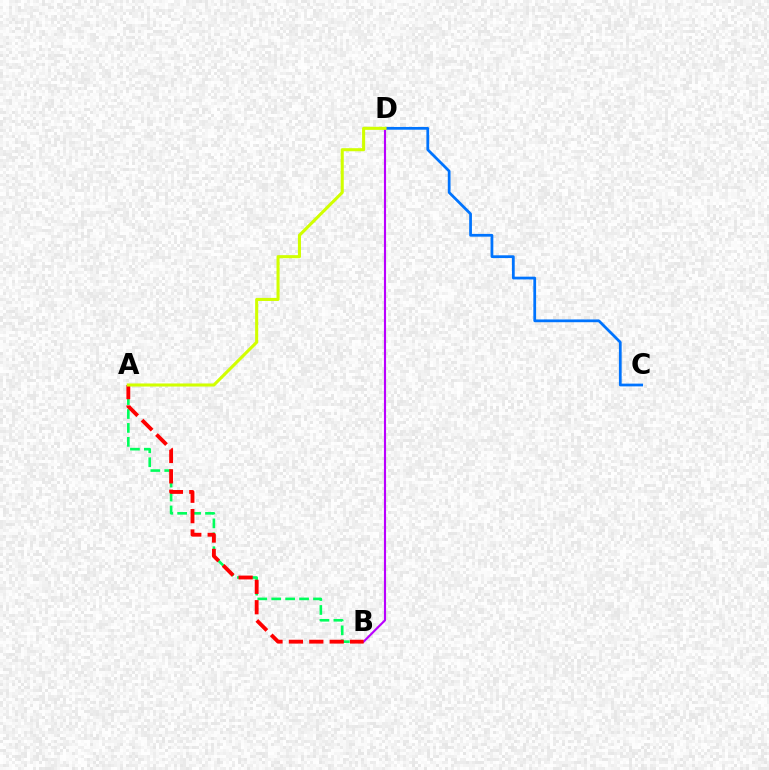{('A', 'B'): [{'color': '#00ff5c', 'line_style': 'dashed', 'thickness': 1.89}, {'color': '#ff0000', 'line_style': 'dashed', 'thickness': 2.77}], ('C', 'D'): [{'color': '#0074ff', 'line_style': 'solid', 'thickness': 1.98}], ('B', 'D'): [{'color': '#b900ff', 'line_style': 'solid', 'thickness': 1.53}], ('A', 'D'): [{'color': '#d1ff00', 'line_style': 'solid', 'thickness': 2.21}]}